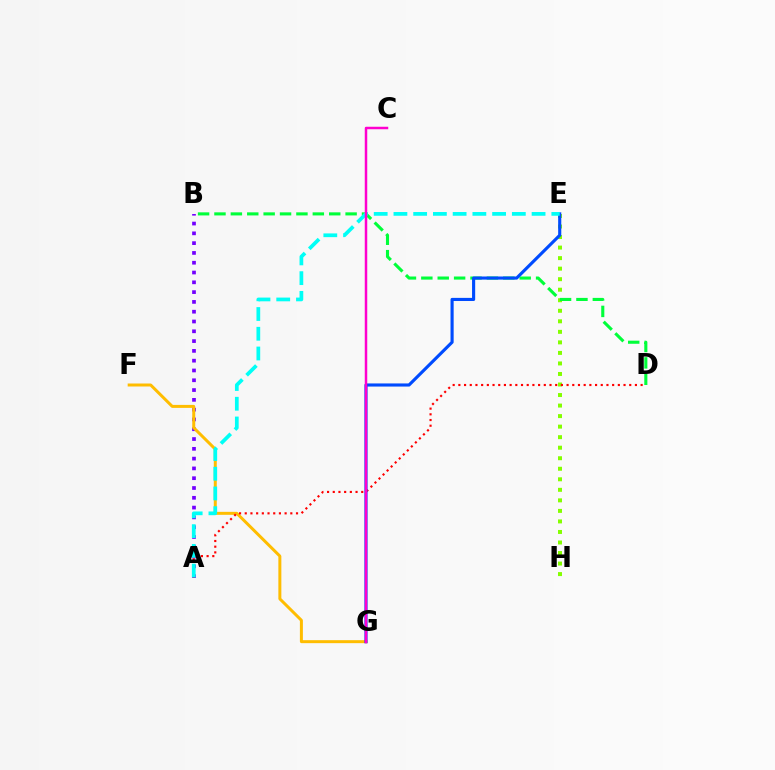{('A', 'B'): [{'color': '#7200ff', 'line_style': 'dotted', 'thickness': 2.66}], ('E', 'H'): [{'color': '#84ff00', 'line_style': 'dotted', 'thickness': 2.86}], ('F', 'G'): [{'color': '#ffbd00', 'line_style': 'solid', 'thickness': 2.15}], ('A', 'D'): [{'color': '#ff0000', 'line_style': 'dotted', 'thickness': 1.55}], ('B', 'D'): [{'color': '#00ff39', 'line_style': 'dashed', 'thickness': 2.23}], ('E', 'G'): [{'color': '#004bff', 'line_style': 'solid', 'thickness': 2.25}], ('A', 'E'): [{'color': '#00fff6', 'line_style': 'dashed', 'thickness': 2.68}], ('C', 'G'): [{'color': '#ff00cf', 'line_style': 'solid', 'thickness': 1.79}]}